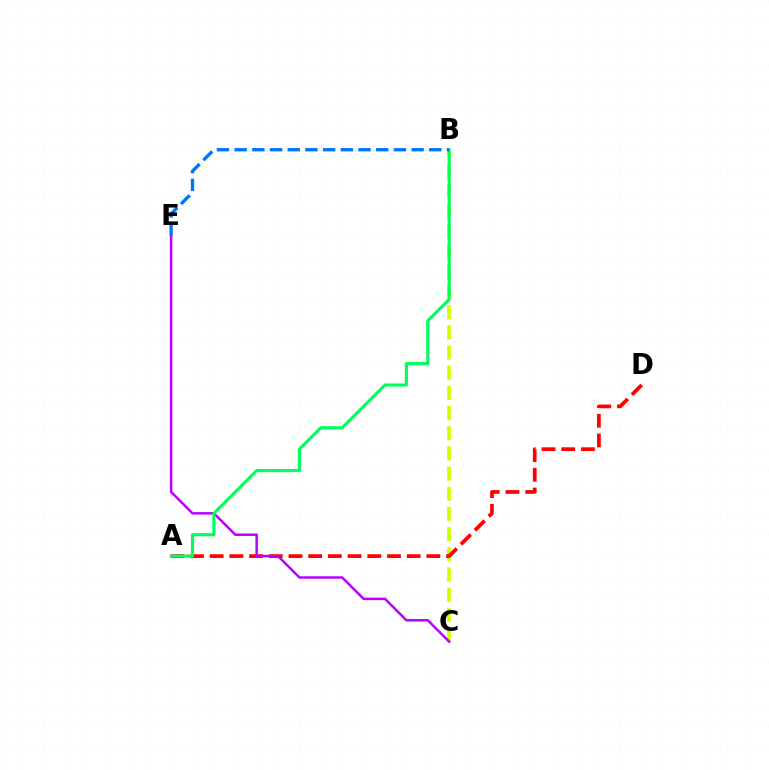{('B', 'C'): [{'color': '#d1ff00', 'line_style': 'dashed', 'thickness': 2.74}], ('A', 'D'): [{'color': '#ff0000', 'line_style': 'dashed', 'thickness': 2.68}], ('C', 'E'): [{'color': '#b900ff', 'line_style': 'solid', 'thickness': 1.79}], ('A', 'B'): [{'color': '#00ff5c', 'line_style': 'solid', 'thickness': 2.24}], ('B', 'E'): [{'color': '#0074ff', 'line_style': 'dashed', 'thickness': 2.4}]}